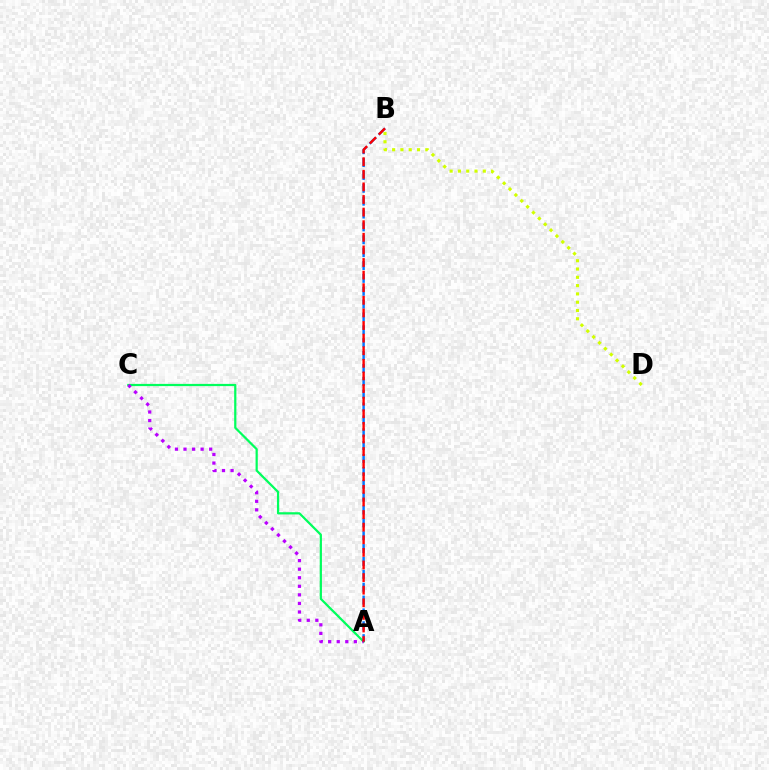{('B', 'D'): [{'color': '#d1ff00', 'line_style': 'dotted', 'thickness': 2.25}], ('A', 'C'): [{'color': '#00ff5c', 'line_style': 'solid', 'thickness': 1.6}, {'color': '#b900ff', 'line_style': 'dotted', 'thickness': 2.33}], ('A', 'B'): [{'color': '#0074ff', 'line_style': 'dashed', 'thickness': 1.75}, {'color': '#ff0000', 'line_style': 'dashed', 'thickness': 1.71}]}